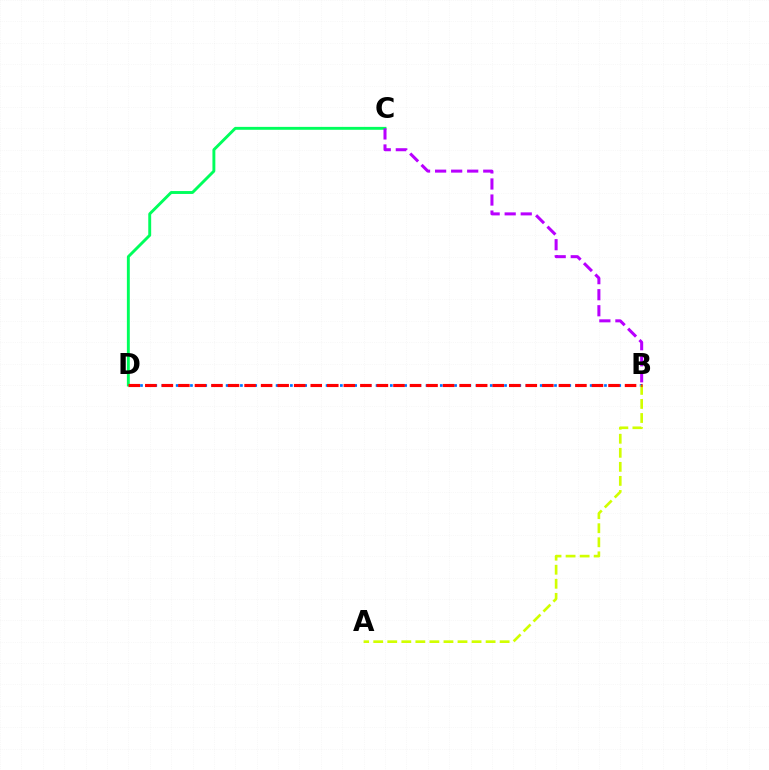{('C', 'D'): [{'color': '#00ff5c', 'line_style': 'solid', 'thickness': 2.09}], ('B', 'D'): [{'color': '#0074ff', 'line_style': 'dotted', 'thickness': 1.94}, {'color': '#ff0000', 'line_style': 'dashed', 'thickness': 2.25}], ('A', 'B'): [{'color': '#d1ff00', 'line_style': 'dashed', 'thickness': 1.91}], ('B', 'C'): [{'color': '#b900ff', 'line_style': 'dashed', 'thickness': 2.18}]}